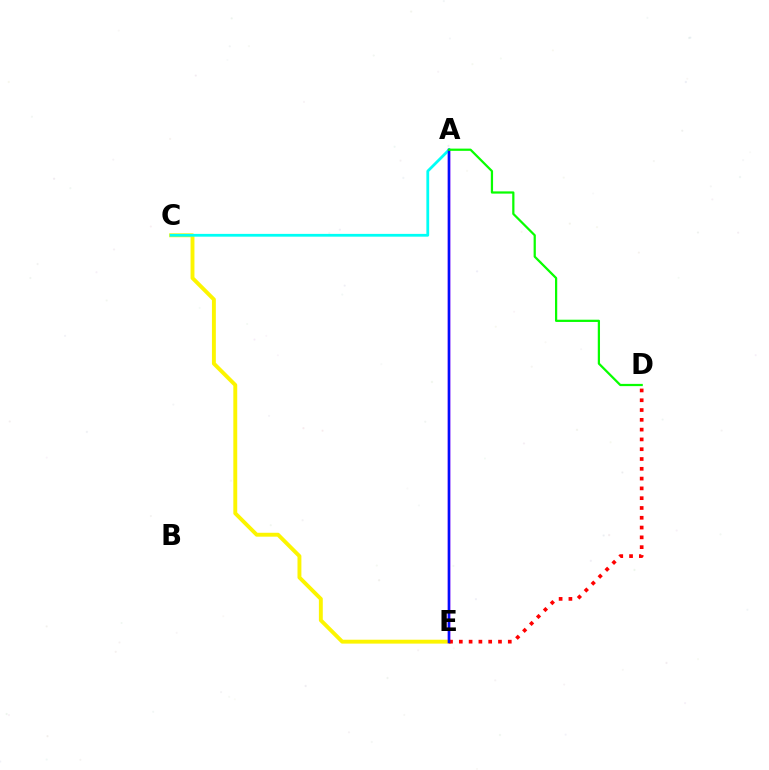{('C', 'E'): [{'color': '#fcf500', 'line_style': 'solid', 'thickness': 2.8}], ('A', 'E'): [{'color': '#ee00ff', 'line_style': 'solid', 'thickness': 1.78}, {'color': '#0010ff', 'line_style': 'solid', 'thickness': 1.79}], ('D', 'E'): [{'color': '#ff0000', 'line_style': 'dotted', 'thickness': 2.66}], ('A', 'C'): [{'color': '#00fff6', 'line_style': 'solid', 'thickness': 2.0}], ('A', 'D'): [{'color': '#08ff00', 'line_style': 'solid', 'thickness': 1.61}]}